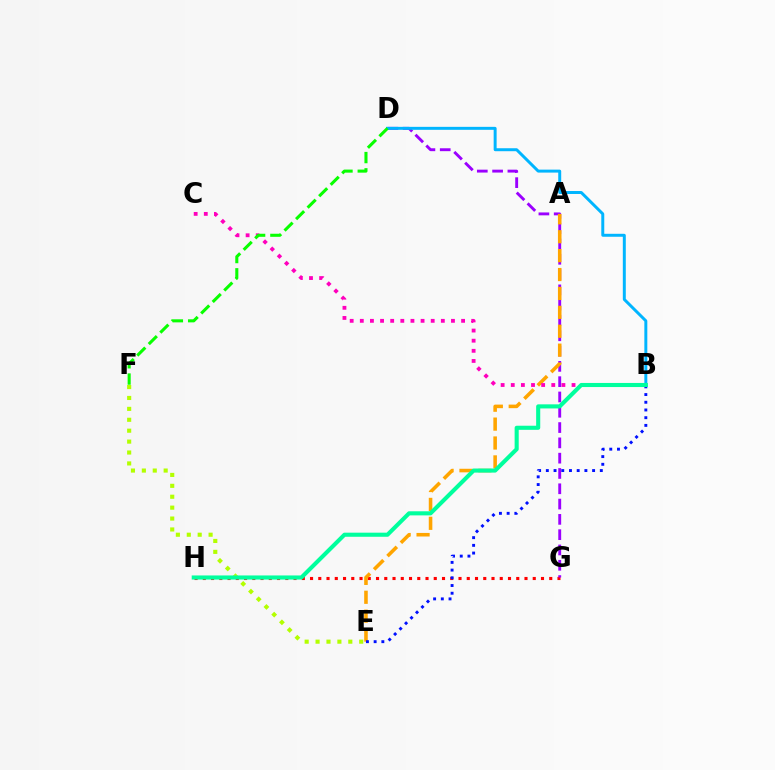{('G', 'H'): [{'color': '#ff0000', 'line_style': 'dotted', 'thickness': 2.24}], ('D', 'G'): [{'color': '#9b00ff', 'line_style': 'dashed', 'thickness': 2.08}], ('A', 'E'): [{'color': '#ffa500', 'line_style': 'dashed', 'thickness': 2.57}], ('B', 'C'): [{'color': '#ff00bd', 'line_style': 'dotted', 'thickness': 2.75}], ('B', 'E'): [{'color': '#0010ff', 'line_style': 'dotted', 'thickness': 2.1}], ('B', 'D'): [{'color': '#00b5ff', 'line_style': 'solid', 'thickness': 2.14}], ('E', 'F'): [{'color': '#b3ff00', 'line_style': 'dotted', 'thickness': 2.96}], ('D', 'F'): [{'color': '#08ff00', 'line_style': 'dashed', 'thickness': 2.21}], ('B', 'H'): [{'color': '#00ff9d', 'line_style': 'solid', 'thickness': 2.95}]}